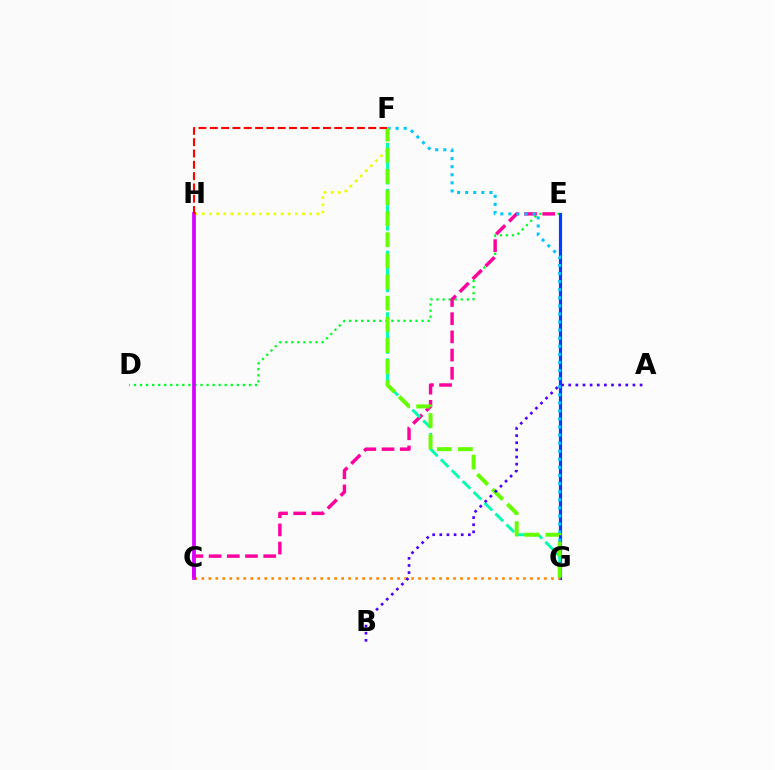{('D', 'E'): [{'color': '#00ff27', 'line_style': 'dotted', 'thickness': 1.64}], ('E', 'G'): [{'color': '#003fff', 'line_style': 'solid', 'thickness': 2.3}], ('C', 'G'): [{'color': '#ff8800', 'line_style': 'dotted', 'thickness': 1.9}], ('C', 'E'): [{'color': '#ff00a0', 'line_style': 'dashed', 'thickness': 2.47}], ('F', 'H'): [{'color': '#eeff00', 'line_style': 'dotted', 'thickness': 1.94}, {'color': '#ff0000', 'line_style': 'dashed', 'thickness': 1.54}], ('F', 'G'): [{'color': '#00c7ff', 'line_style': 'dotted', 'thickness': 2.19}, {'color': '#00ffaf', 'line_style': 'dashed', 'thickness': 2.09}, {'color': '#66ff00', 'line_style': 'dashed', 'thickness': 2.87}], ('C', 'H'): [{'color': '#d600ff', 'line_style': 'solid', 'thickness': 2.67}], ('A', 'B'): [{'color': '#4f00ff', 'line_style': 'dotted', 'thickness': 1.94}]}